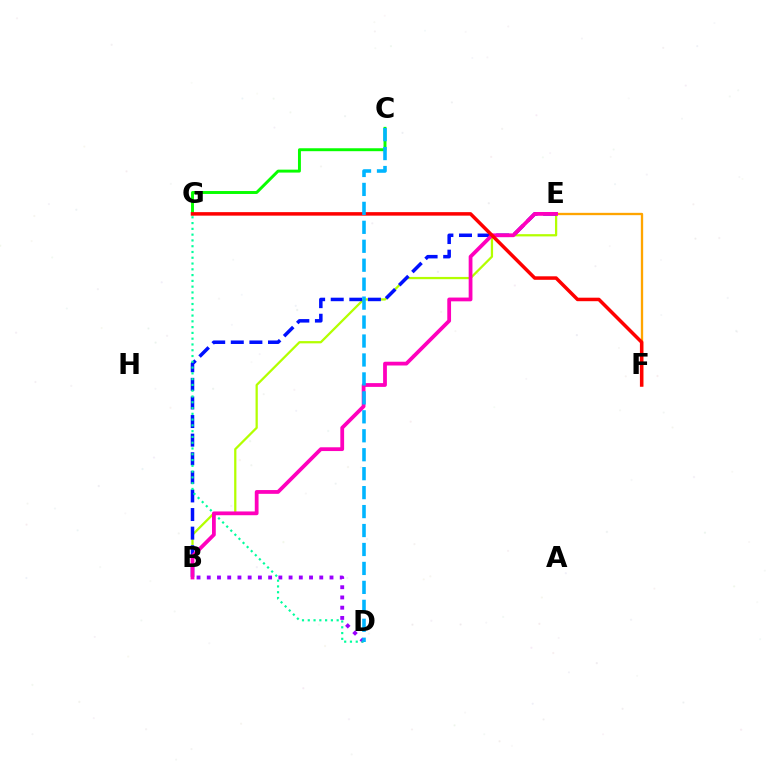{('E', 'F'): [{'color': '#ffa500', 'line_style': 'solid', 'thickness': 1.67}], ('B', 'E'): [{'color': '#b3ff00', 'line_style': 'solid', 'thickness': 1.63}, {'color': '#0010ff', 'line_style': 'dashed', 'thickness': 2.53}, {'color': '#ff00bd', 'line_style': 'solid', 'thickness': 2.72}], ('C', 'G'): [{'color': '#08ff00', 'line_style': 'solid', 'thickness': 2.11}], ('B', 'D'): [{'color': '#9b00ff', 'line_style': 'dotted', 'thickness': 2.78}], ('D', 'G'): [{'color': '#00ff9d', 'line_style': 'dotted', 'thickness': 1.57}], ('F', 'G'): [{'color': '#ff0000', 'line_style': 'solid', 'thickness': 2.52}], ('C', 'D'): [{'color': '#00b5ff', 'line_style': 'dashed', 'thickness': 2.57}]}